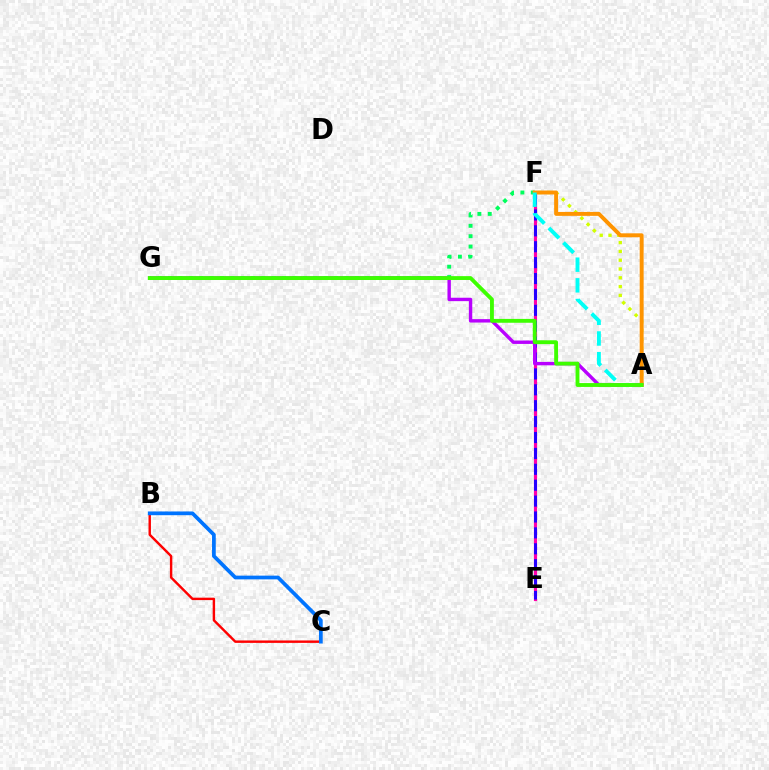{('A', 'F'): [{'color': '#d1ff00', 'line_style': 'dotted', 'thickness': 2.39}, {'color': '#ff9400', 'line_style': 'solid', 'thickness': 2.83}, {'color': '#00fff6', 'line_style': 'dashed', 'thickness': 2.81}], ('B', 'C'): [{'color': '#ff0000', 'line_style': 'solid', 'thickness': 1.75}, {'color': '#0074ff', 'line_style': 'solid', 'thickness': 2.68}], ('E', 'F'): [{'color': '#ff00ac', 'line_style': 'solid', 'thickness': 2.27}, {'color': '#2500ff', 'line_style': 'dashed', 'thickness': 2.16}], ('A', 'G'): [{'color': '#b900ff', 'line_style': 'solid', 'thickness': 2.45}, {'color': '#3dff00', 'line_style': 'solid', 'thickness': 2.77}], ('F', 'G'): [{'color': '#00ff5c', 'line_style': 'dotted', 'thickness': 2.82}]}